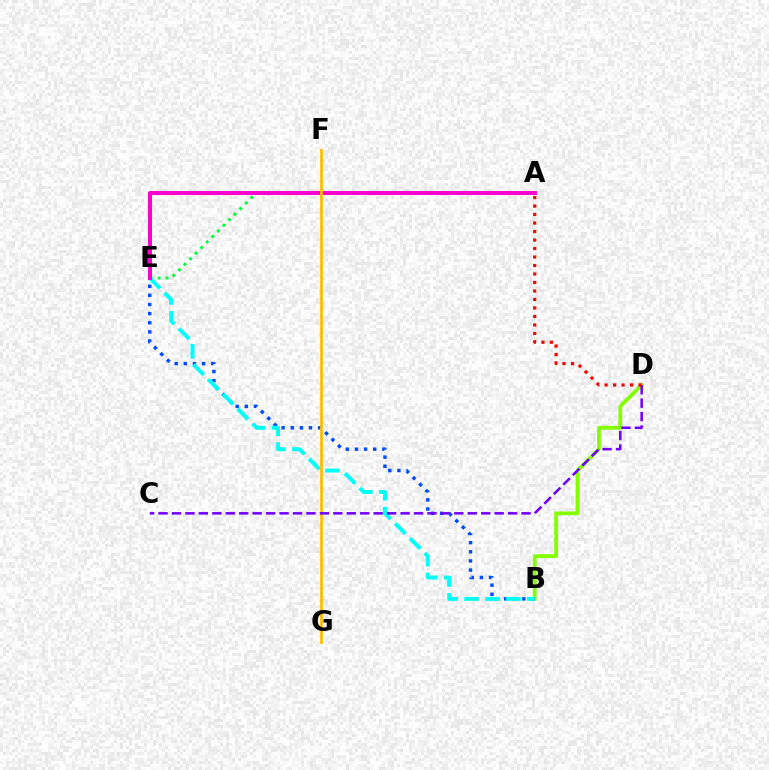{('B', 'D'): [{'color': '#84ff00', 'line_style': 'solid', 'thickness': 2.74}], ('A', 'E'): [{'color': '#00ff39', 'line_style': 'dotted', 'thickness': 2.14}, {'color': '#ff00cf', 'line_style': 'solid', 'thickness': 2.89}], ('B', 'E'): [{'color': '#004bff', 'line_style': 'dotted', 'thickness': 2.48}, {'color': '#00fff6', 'line_style': 'dashed', 'thickness': 2.84}], ('F', 'G'): [{'color': '#ffbd00', 'line_style': 'solid', 'thickness': 1.96}], ('C', 'D'): [{'color': '#7200ff', 'line_style': 'dashed', 'thickness': 1.83}], ('A', 'D'): [{'color': '#ff0000', 'line_style': 'dotted', 'thickness': 2.31}]}